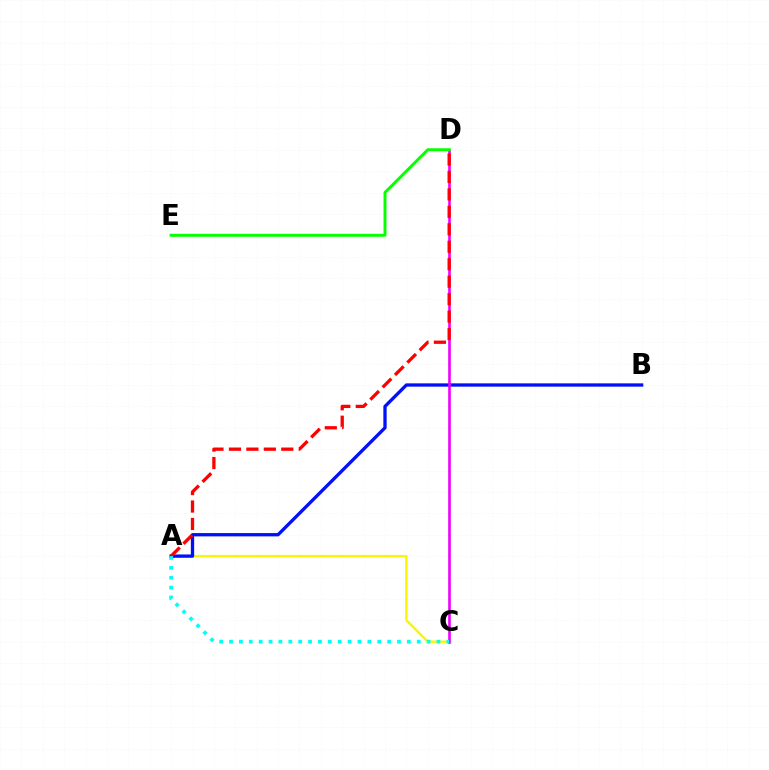{('A', 'C'): [{'color': '#fcf500', 'line_style': 'solid', 'thickness': 1.74}, {'color': '#00fff6', 'line_style': 'dotted', 'thickness': 2.68}], ('A', 'B'): [{'color': '#0010ff', 'line_style': 'solid', 'thickness': 2.38}], ('C', 'D'): [{'color': '#ee00ff', 'line_style': 'solid', 'thickness': 1.88}], ('D', 'E'): [{'color': '#08ff00', 'line_style': 'solid', 'thickness': 2.12}], ('A', 'D'): [{'color': '#ff0000', 'line_style': 'dashed', 'thickness': 2.37}]}